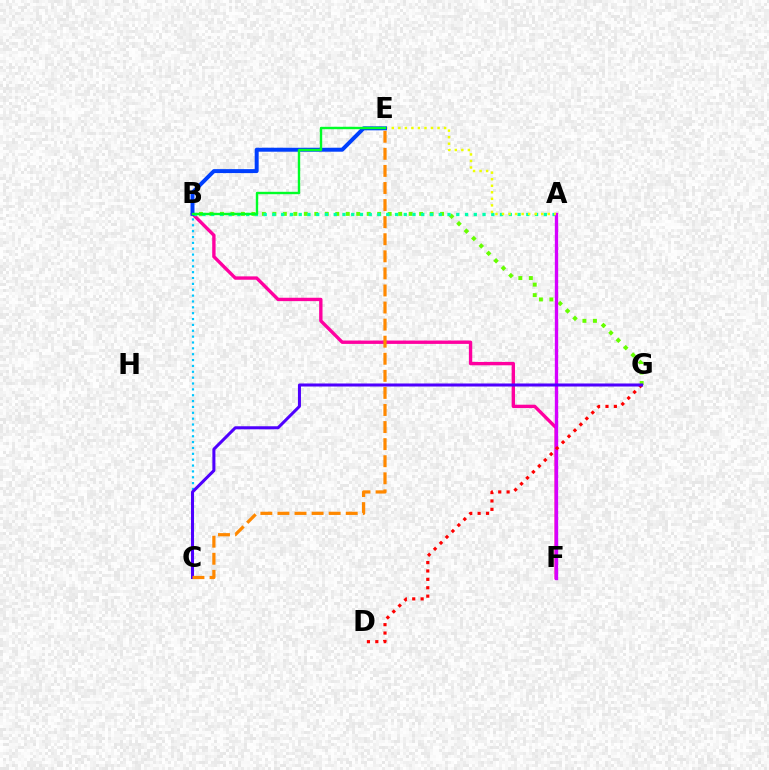{('B', 'C'): [{'color': '#00c7ff', 'line_style': 'dotted', 'thickness': 1.59}], ('B', 'F'): [{'color': '#ff00a0', 'line_style': 'solid', 'thickness': 2.42}], ('B', 'G'): [{'color': '#66ff00', 'line_style': 'dotted', 'thickness': 2.85}], ('A', 'B'): [{'color': '#00ffaf', 'line_style': 'dotted', 'thickness': 2.38}], ('A', 'F'): [{'color': '#d600ff', 'line_style': 'solid', 'thickness': 2.41}], ('D', 'G'): [{'color': '#ff0000', 'line_style': 'dotted', 'thickness': 2.28}], ('A', 'E'): [{'color': '#eeff00', 'line_style': 'dotted', 'thickness': 1.78}], ('B', 'E'): [{'color': '#003fff', 'line_style': 'solid', 'thickness': 2.85}, {'color': '#00ff27', 'line_style': 'solid', 'thickness': 1.73}], ('C', 'G'): [{'color': '#4f00ff', 'line_style': 'solid', 'thickness': 2.18}], ('C', 'E'): [{'color': '#ff8800', 'line_style': 'dashed', 'thickness': 2.32}]}